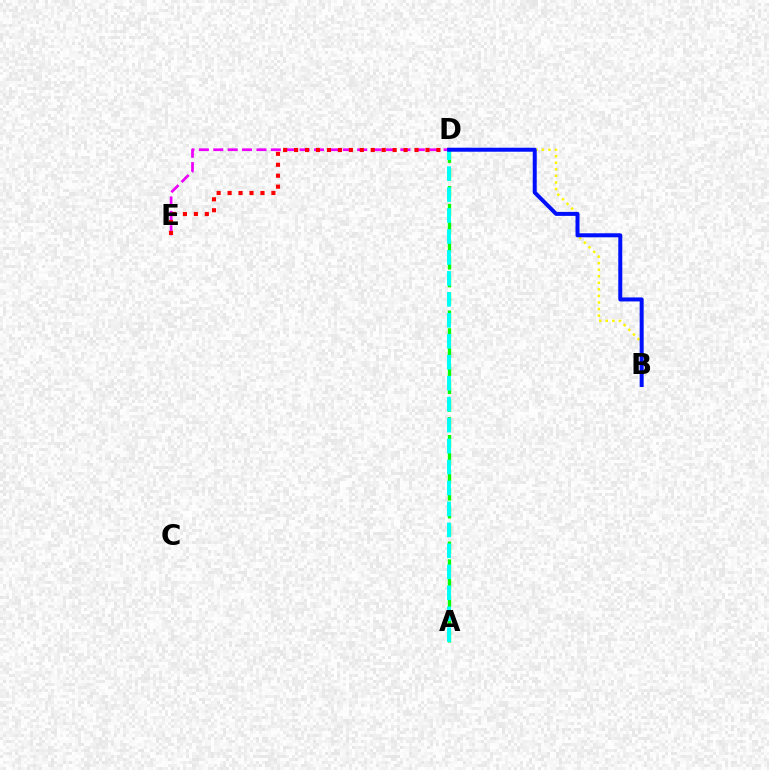{('D', 'E'): [{'color': '#ee00ff', 'line_style': 'dashed', 'thickness': 1.96}, {'color': '#ff0000', 'line_style': 'dotted', 'thickness': 2.97}], ('B', 'D'): [{'color': '#fcf500', 'line_style': 'dotted', 'thickness': 1.78}, {'color': '#0010ff', 'line_style': 'solid', 'thickness': 2.88}], ('A', 'D'): [{'color': '#08ff00', 'line_style': 'dashed', 'thickness': 2.41}, {'color': '#00fff6', 'line_style': 'dashed', 'thickness': 2.85}]}